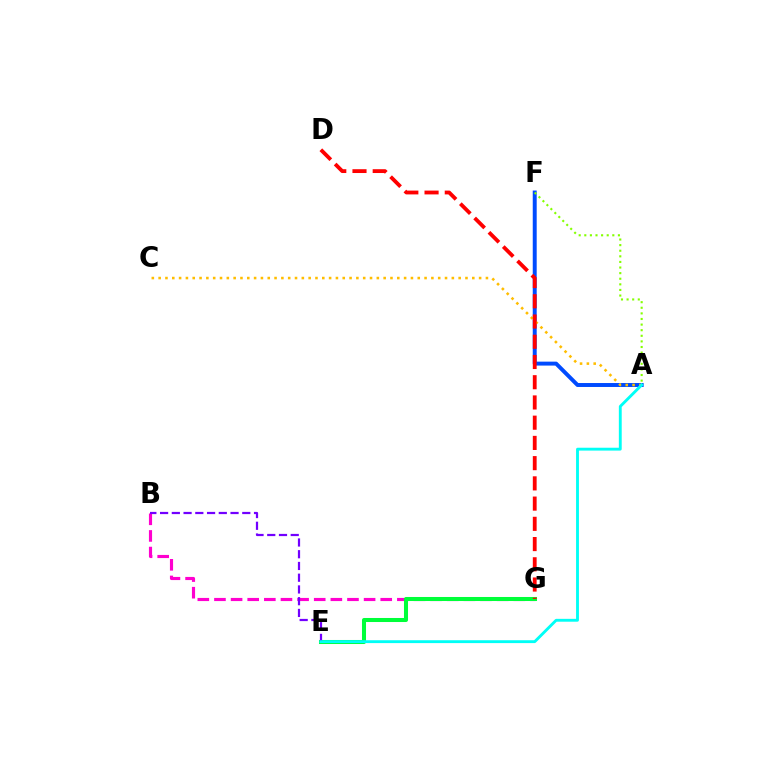{('B', 'G'): [{'color': '#ff00cf', 'line_style': 'dashed', 'thickness': 2.26}], ('E', 'G'): [{'color': '#00ff39', 'line_style': 'solid', 'thickness': 2.91}], ('B', 'E'): [{'color': '#7200ff', 'line_style': 'dashed', 'thickness': 1.6}], ('A', 'F'): [{'color': '#004bff', 'line_style': 'solid', 'thickness': 2.84}, {'color': '#84ff00', 'line_style': 'dotted', 'thickness': 1.52}], ('A', 'C'): [{'color': '#ffbd00', 'line_style': 'dotted', 'thickness': 1.85}], ('A', 'E'): [{'color': '#00fff6', 'line_style': 'solid', 'thickness': 2.06}], ('D', 'G'): [{'color': '#ff0000', 'line_style': 'dashed', 'thickness': 2.75}]}